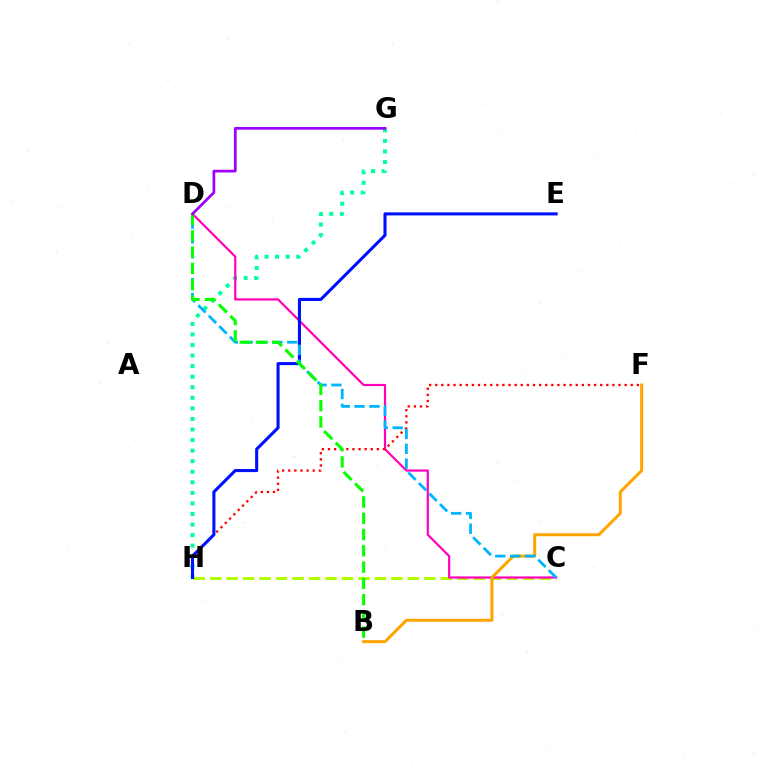{('C', 'H'): [{'color': '#b3ff00', 'line_style': 'dashed', 'thickness': 2.24}], ('G', 'H'): [{'color': '#00ff9d', 'line_style': 'dotted', 'thickness': 2.87}], ('C', 'D'): [{'color': '#ff00bd', 'line_style': 'solid', 'thickness': 1.58}, {'color': '#00b5ff', 'line_style': 'dashed', 'thickness': 2.02}], ('B', 'F'): [{'color': '#ffa500', 'line_style': 'solid', 'thickness': 2.16}], ('F', 'H'): [{'color': '#ff0000', 'line_style': 'dotted', 'thickness': 1.66}], ('E', 'H'): [{'color': '#0010ff', 'line_style': 'solid', 'thickness': 2.22}], ('B', 'D'): [{'color': '#08ff00', 'line_style': 'dashed', 'thickness': 2.21}], ('D', 'G'): [{'color': '#9b00ff', 'line_style': 'solid', 'thickness': 1.96}]}